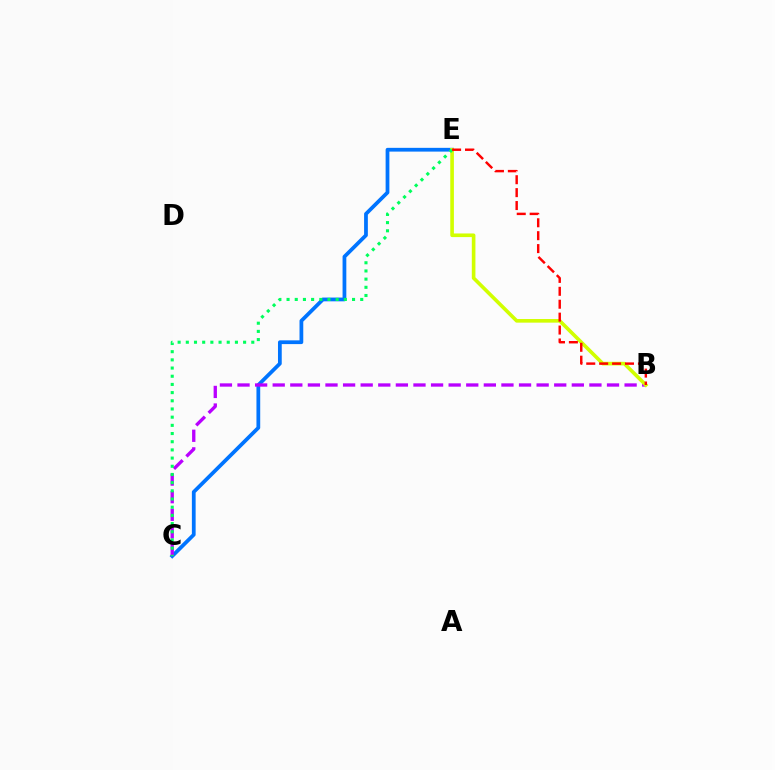{('C', 'E'): [{'color': '#0074ff', 'line_style': 'solid', 'thickness': 2.71}, {'color': '#00ff5c', 'line_style': 'dotted', 'thickness': 2.22}], ('B', 'C'): [{'color': '#b900ff', 'line_style': 'dashed', 'thickness': 2.39}], ('B', 'E'): [{'color': '#d1ff00', 'line_style': 'solid', 'thickness': 2.61}, {'color': '#ff0000', 'line_style': 'dashed', 'thickness': 1.75}]}